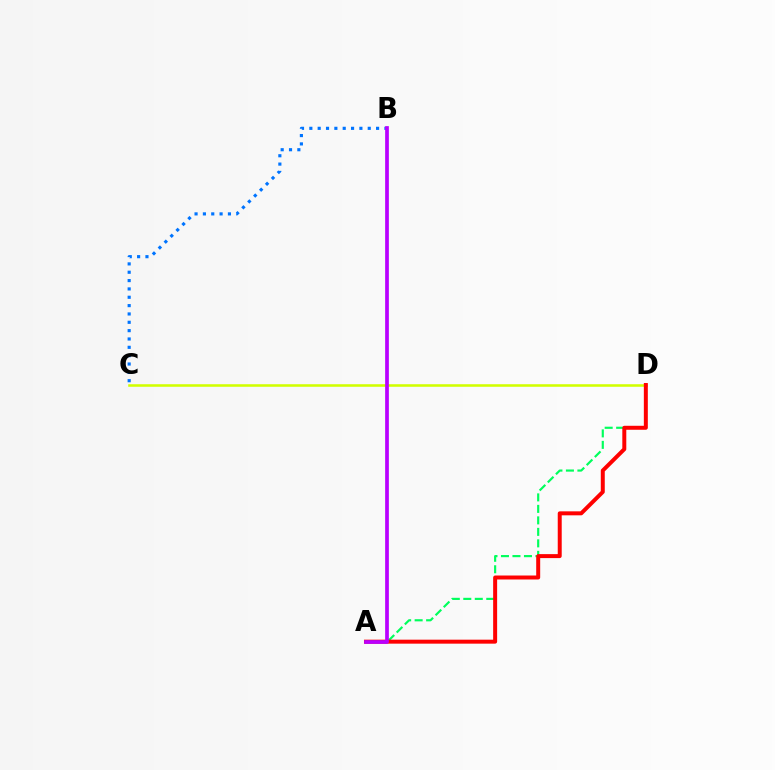{('A', 'D'): [{'color': '#00ff5c', 'line_style': 'dashed', 'thickness': 1.56}, {'color': '#ff0000', 'line_style': 'solid', 'thickness': 2.86}], ('B', 'C'): [{'color': '#0074ff', 'line_style': 'dotted', 'thickness': 2.27}], ('C', 'D'): [{'color': '#d1ff00', 'line_style': 'solid', 'thickness': 1.84}], ('A', 'B'): [{'color': '#b900ff', 'line_style': 'solid', 'thickness': 2.67}]}